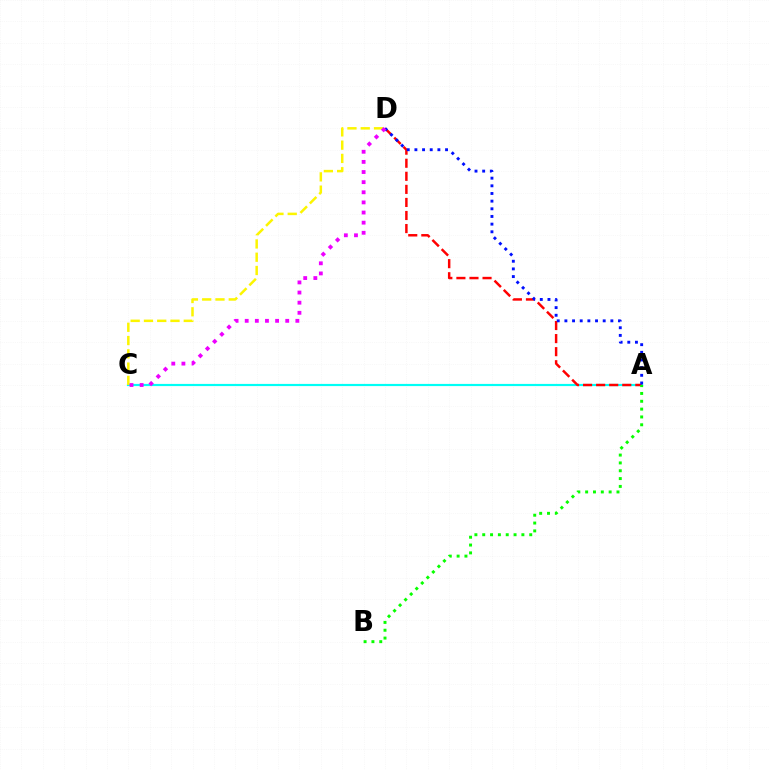{('A', 'C'): [{'color': '#00fff6', 'line_style': 'solid', 'thickness': 1.57}], ('A', 'D'): [{'color': '#ff0000', 'line_style': 'dashed', 'thickness': 1.78}, {'color': '#0010ff', 'line_style': 'dotted', 'thickness': 2.08}], ('C', 'D'): [{'color': '#fcf500', 'line_style': 'dashed', 'thickness': 1.8}, {'color': '#ee00ff', 'line_style': 'dotted', 'thickness': 2.75}], ('A', 'B'): [{'color': '#08ff00', 'line_style': 'dotted', 'thickness': 2.13}]}